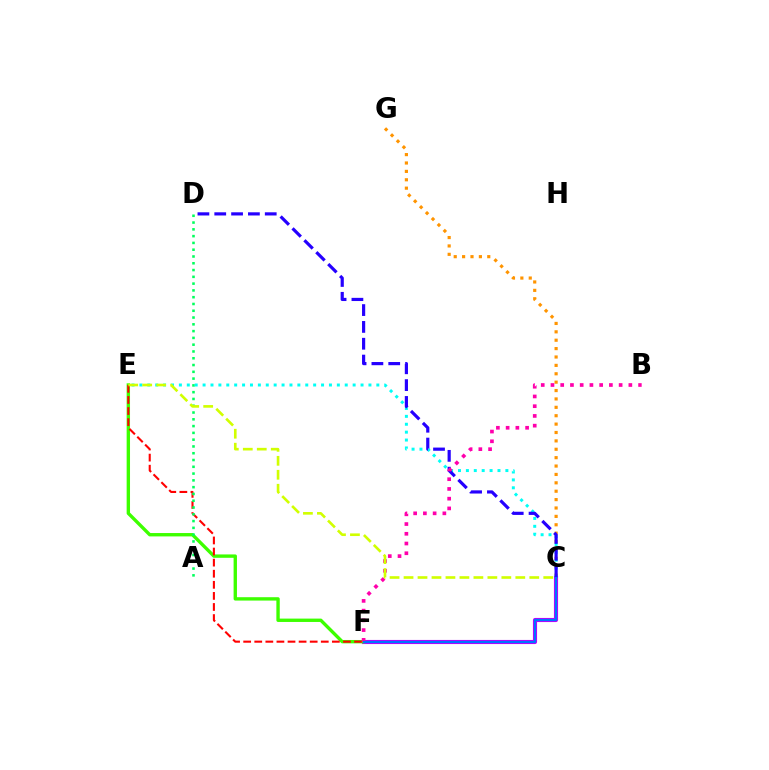{('C', 'G'): [{'color': '#ff9400', 'line_style': 'dotted', 'thickness': 2.28}], ('C', 'F'): [{'color': '#b900ff', 'line_style': 'solid', 'thickness': 2.97}, {'color': '#0074ff', 'line_style': 'solid', 'thickness': 1.56}], ('E', 'F'): [{'color': '#3dff00', 'line_style': 'solid', 'thickness': 2.43}, {'color': '#ff0000', 'line_style': 'dashed', 'thickness': 1.51}], ('A', 'D'): [{'color': '#00ff5c', 'line_style': 'dotted', 'thickness': 1.84}], ('C', 'E'): [{'color': '#00fff6', 'line_style': 'dotted', 'thickness': 2.15}, {'color': '#d1ff00', 'line_style': 'dashed', 'thickness': 1.9}], ('C', 'D'): [{'color': '#2500ff', 'line_style': 'dashed', 'thickness': 2.29}], ('B', 'F'): [{'color': '#ff00ac', 'line_style': 'dotted', 'thickness': 2.65}]}